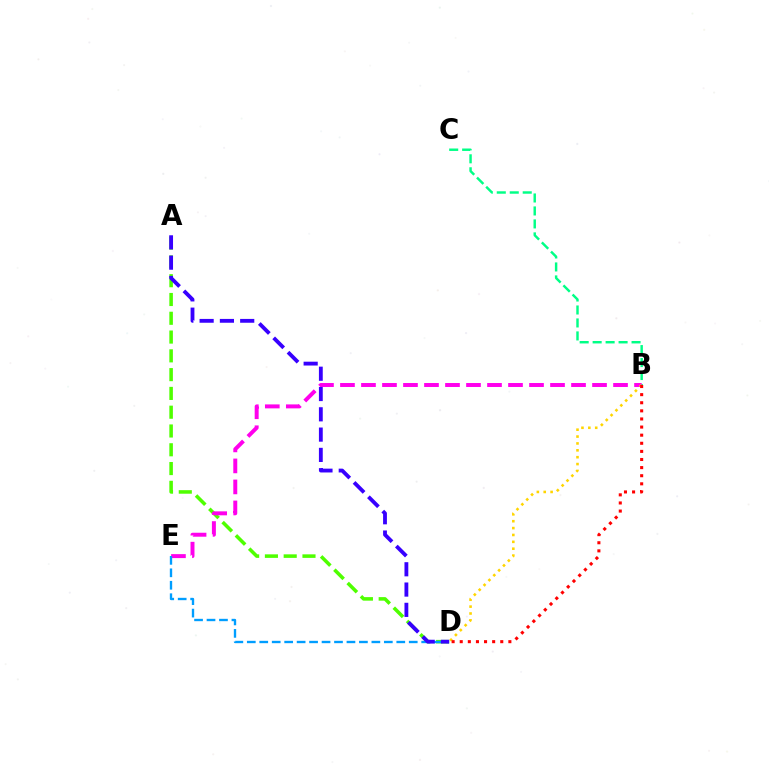{('B', 'C'): [{'color': '#00ff86', 'line_style': 'dashed', 'thickness': 1.76}], ('A', 'D'): [{'color': '#4fff00', 'line_style': 'dashed', 'thickness': 2.55}, {'color': '#3700ff', 'line_style': 'dashed', 'thickness': 2.76}], ('B', 'E'): [{'color': '#ff00ed', 'line_style': 'dashed', 'thickness': 2.85}], ('D', 'E'): [{'color': '#009eff', 'line_style': 'dashed', 'thickness': 1.69}], ('B', 'D'): [{'color': '#ffd500', 'line_style': 'dotted', 'thickness': 1.87}, {'color': '#ff0000', 'line_style': 'dotted', 'thickness': 2.2}]}